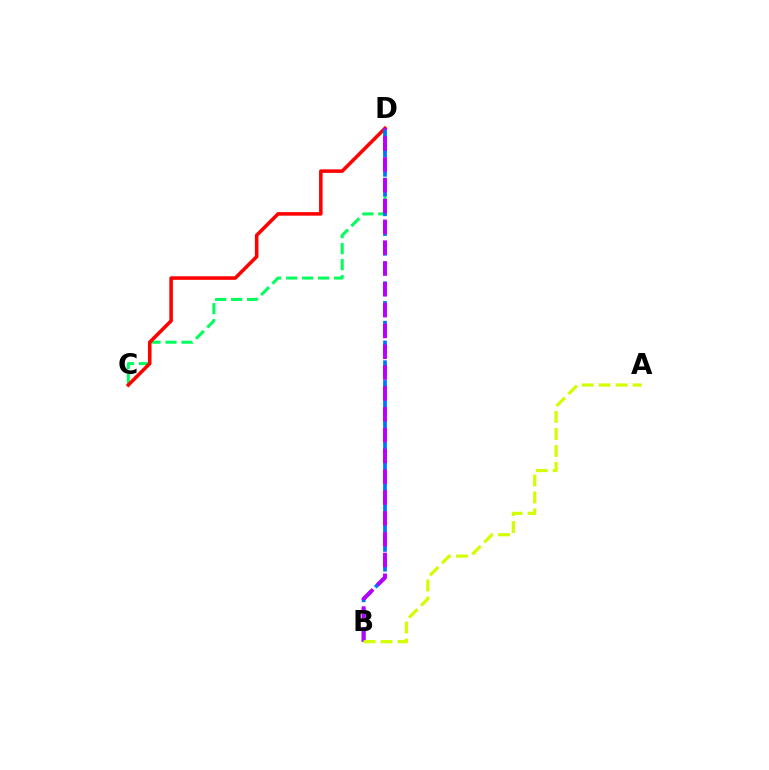{('C', 'D'): [{'color': '#00ff5c', 'line_style': 'dashed', 'thickness': 2.17}, {'color': '#ff0000', 'line_style': 'solid', 'thickness': 2.55}], ('B', 'D'): [{'color': '#0074ff', 'line_style': 'dashed', 'thickness': 2.68}, {'color': '#b900ff', 'line_style': 'dashed', 'thickness': 2.83}], ('A', 'B'): [{'color': '#d1ff00', 'line_style': 'dashed', 'thickness': 2.31}]}